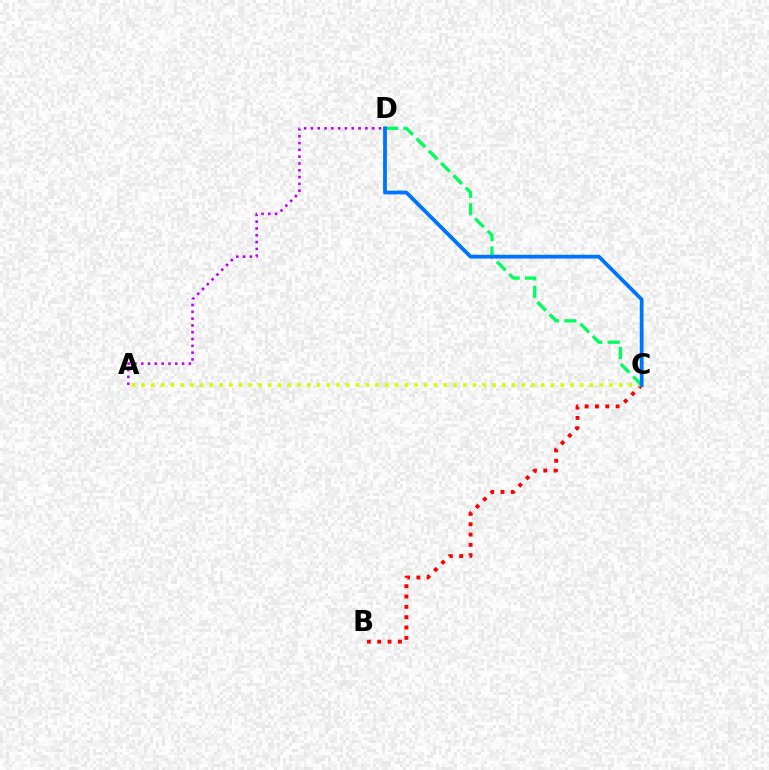{('B', 'C'): [{'color': '#ff0000', 'line_style': 'dotted', 'thickness': 2.81}], ('A', 'C'): [{'color': '#d1ff00', 'line_style': 'dotted', 'thickness': 2.65}], ('C', 'D'): [{'color': '#00ff5c', 'line_style': 'dashed', 'thickness': 2.36}, {'color': '#0074ff', 'line_style': 'solid', 'thickness': 2.73}], ('A', 'D'): [{'color': '#b900ff', 'line_style': 'dotted', 'thickness': 1.85}]}